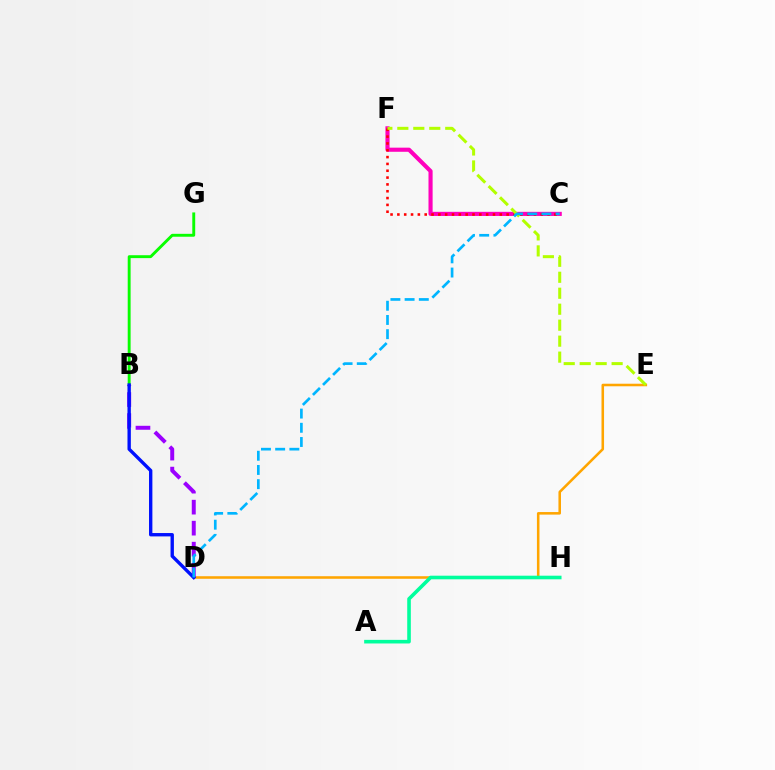{('D', 'E'): [{'color': '#ffa500', 'line_style': 'solid', 'thickness': 1.84}], ('C', 'F'): [{'color': '#ff00bd', 'line_style': 'solid', 'thickness': 2.97}, {'color': '#ff0000', 'line_style': 'dotted', 'thickness': 1.86}], ('B', 'G'): [{'color': '#08ff00', 'line_style': 'solid', 'thickness': 2.09}], ('B', 'D'): [{'color': '#9b00ff', 'line_style': 'dashed', 'thickness': 2.85}, {'color': '#0010ff', 'line_style': 'solid', 'thickness': 2.42}], ('E', 'F'): [{'color': '#b3ff00', 'line_style': 'dashed', 'thickness': 2.17}], ('A', 'H'): [{'color': '#00ff9d', 'line_style': 'solid', 'thickness': 2.59}], ('C', 'D'): [{'color': '#00b5ff', 'line_style': 'dashed', 'thickness': 1.93}]}